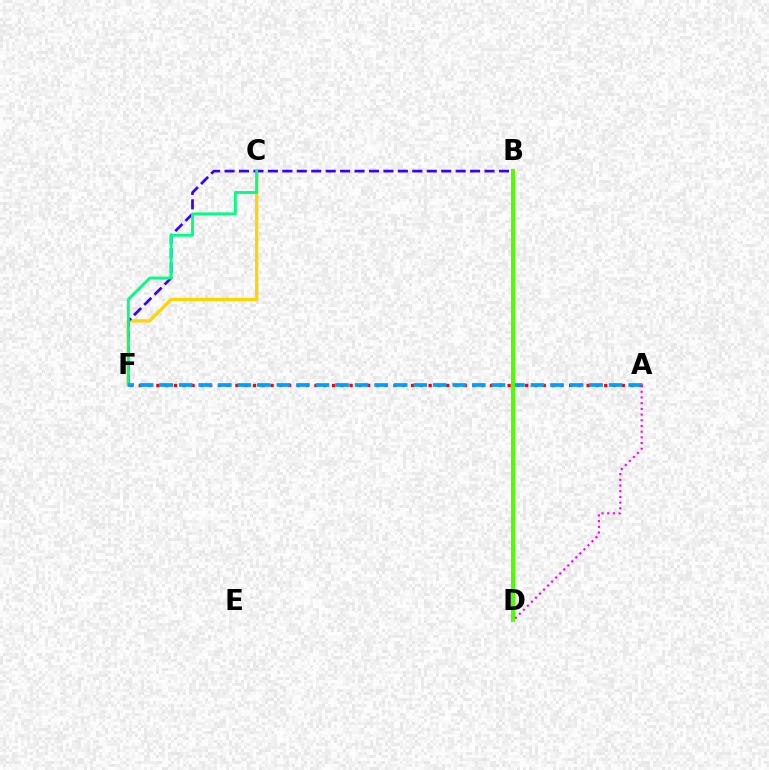{('C', 'F'): [{'color': '#ffd500', 'line_style': 'solid', 'thickness': 2.36}, {'color': '#00ff86', 'line_style': 'solid', 'thickness': 2.09}], ('B', 'F'): [{'color': '#3700ff', 'line_style': 'dashed', 'thickness': 1.96}], ('A', 'F'): [{'color': '#ff0000', 'line_style': 'dotted', 'thickness': 2.39}, {'color': '#009eff', 'line_style': 'dashed', 'thickness': 2.65}], ('B', 'D'): [{'color': '#4fff00', 'line_style': 'solid', 'thickness': 2.9}], ('A', 'D'): [{'color': '#ff00ed', 'line_style': 'dotted', 'thickness': 1.55}]}